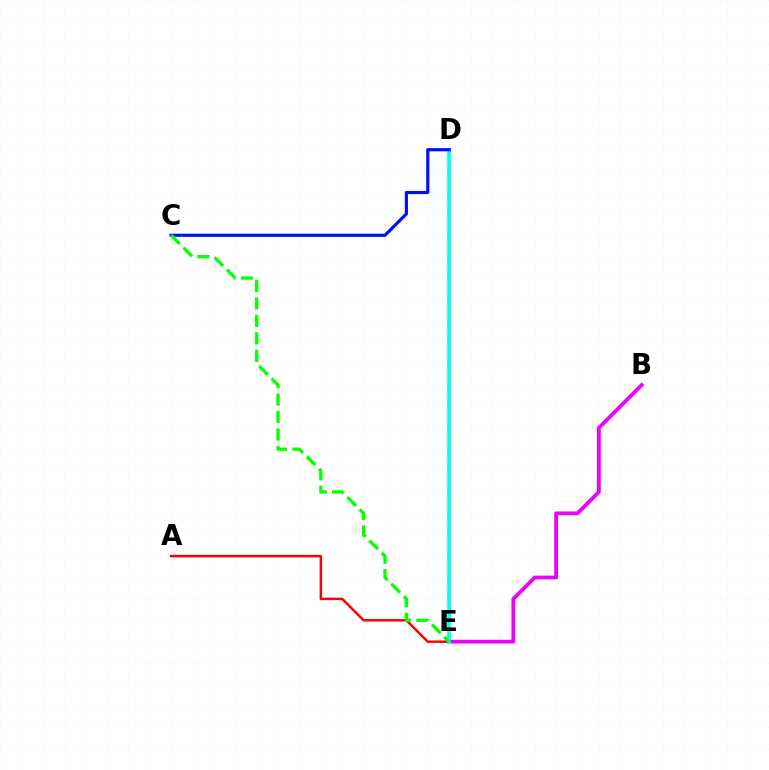{('B', 'E'): [{'color': '#ee00ff', 'line_style': 'solid', 'thickness': 2.72}], ('A', 'E'): [{'color': '#ff0000', 'line_style': 'solid', 'thickness': 1.79}], ('D', 'E'): [{'color': '#fcf500', 'line_style': 'dotted', 'thickness': 2.15}, {'color': '#00fff6', 'line_style': 'solid', 'thickness': 2.62}], ('C', 'D'): [{'color': '#0010ff', 'line_style': 'solid', 'thickness': 2.28}], ('C', 'E'): [{'color': '#08ff00', 'line_style': 'dashed', 'thickness': 2.38}]}